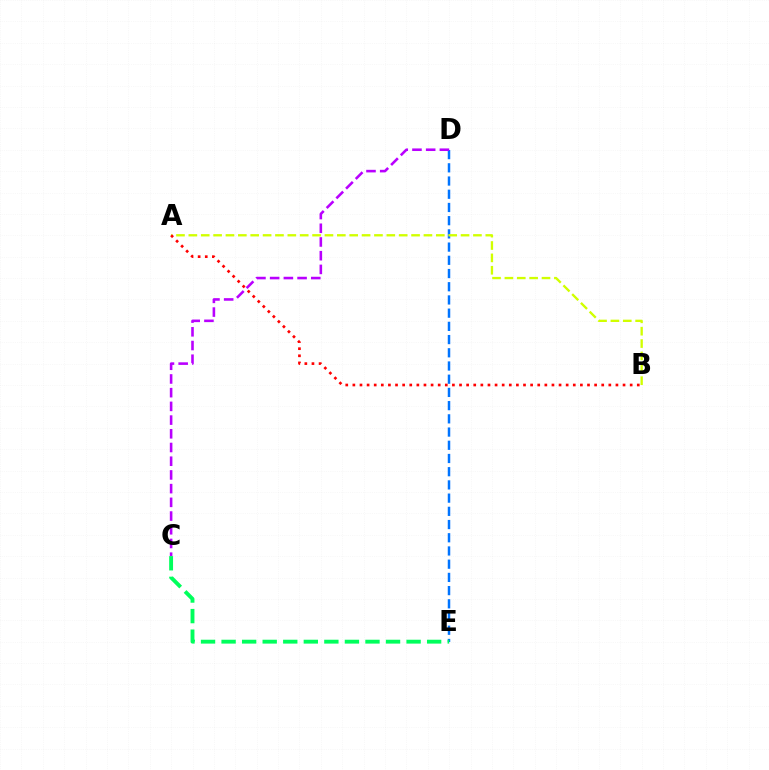{('D', 'E'): [{'color': '#0074ff', 'line_style': 'dashed', 'thickness': 1.79}], ('A', 'B'): [{'color': '#d1ff00', 'line_style': 'dashed', 'thickness': 1.68}, {'color': '#ff0000', 'line_style': 'dotted', 'thickness': 1.93}], ('C', 'D'): [{'color': '#b900ff', 'line_style': 'dashed', 'thickness': 1.86}], ('C', 'E'): [{'color': '#00ff5c', 'line_style': 'dashed', 'thickness': 2.79}]}